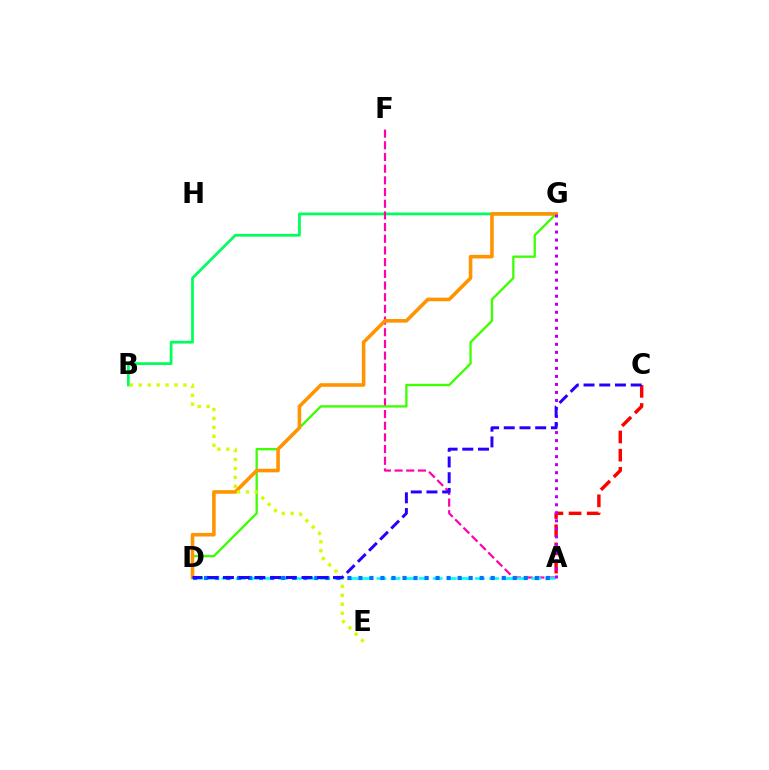{('A', 'C'): [{'color': '#ff0000', 'line_style': 'dashed', 'thickness': 2.47}], ('B', 'G'): [{'color': '#00ff5c', 'line_style': 'solid', 'thickness': 1.98}], ('A', 'F'): [{'color': '#ff00ac', 'line_style': 'dashed', 'thickness': 1.59}], ('D', 'G'): [{'color': '#3dff00', 'line_style': 'solid', 'thickness': 1.67}, {'color': '#ff9400', 'line_style': 'solid', 'thickness': 2.58}], ('A', 'D'): [{'color': '#00fff6', 'line_style': 'dashed', 'thickness': 1.91}, {'color': '#0074ff', 'line_style': 'dotted', 'thickness': 2.99}], ('A', 'G'): [{'color': '#b900ff', 'line_style': 'dotted', 'thickness': 2.18}], ('B', 'E'): [{'color': '#d1ff00', 'line_style': 'dotted', 'thickness': 2.42}], ('C', 'D'): [{'color': '#2500ff', 'line_style': 'dashed', 'thickness': 2.14}]}